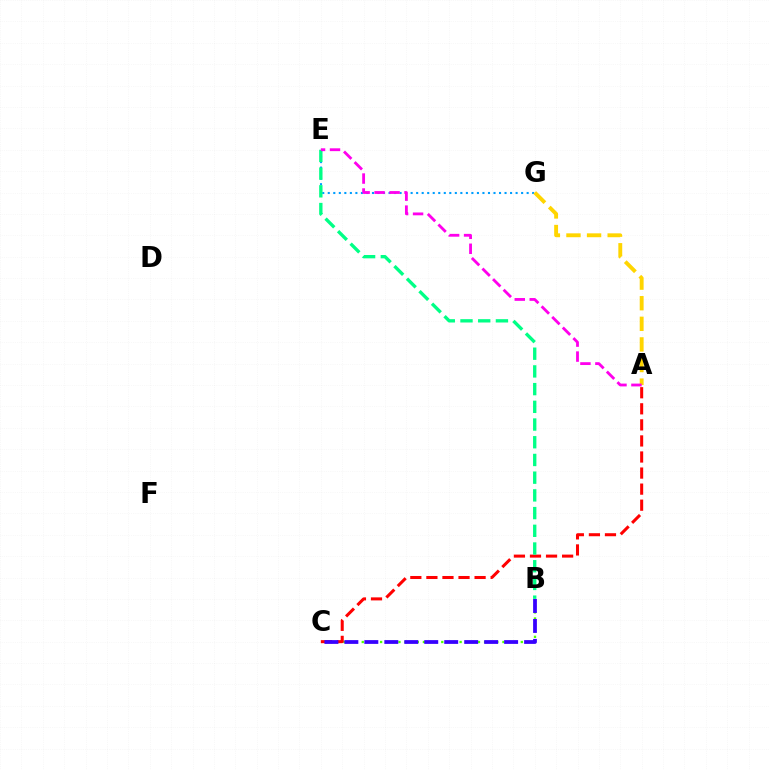{('B', 'C'): [{'color': '#4fff00', 'line_style': 'dotted', 'thickness': 1.66}, {'color': '#3700ff', 'line_style': 'dashed', 'thickness': 2.71}], ('A', 'C'): [{'color': '#ff0000', 'line_style': 'dashed', 'thickness': 2.18}], ('E', 'G'): [{'color': '#009eff', 'line_style': 'dotted', 'thickness': 1.5}], ('B', 'E'): [{'color': '#00ff86', 'line_style': 'dashed', 'thickness': 2.41}], ('A', 'G'): [{'color': '#ffd500', 'line_style': 'dashed', 'thickness': 2.8}], ('A', 'E'): [{'color': '#ff00ed', 'line_style': 'dashed', 'thickness': 2.03}]}